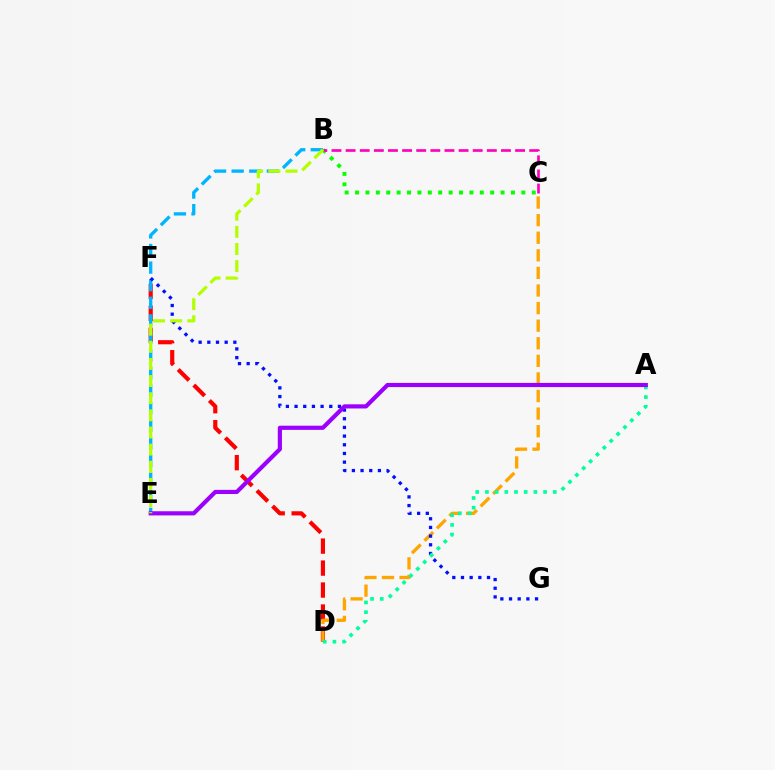{('D', 'F'): [{'color': '#ff0000', 'line_style': 'dashed', 'thickness': 2.98}], ('B', 'C'): [{'color': '#08ff00', 'line_style': 'dotted', 'thickness': 2.82}, {'color': '#ff00bd', 'line_style': 'dashed', 'thickness': 1.92}], ('C', 'D'): [{'color': '#ffa500', 'line_style': 'dashed', 'thickness': 2.39}], ('B', 'E'): [{'color': '#00b5ff', 'line_style': 'dashed', 'thickness': 2.39}, {'color': '#b3ff00', 'line_style': 'dashed', 'thickness': 2.33}], ('F', 'G'): [{'color': '#0010ff', 'line_style': 'dotted', 'thickness': 2.36}], ('A', 'D'): [{'color': '#00ff9d', 'line_style': 'dotted', 'thickness': 2.63}], ('A', 'E'): [{'color': '#9b00ff', 'line_style': 'solid', 'thickness': 2.99}]}